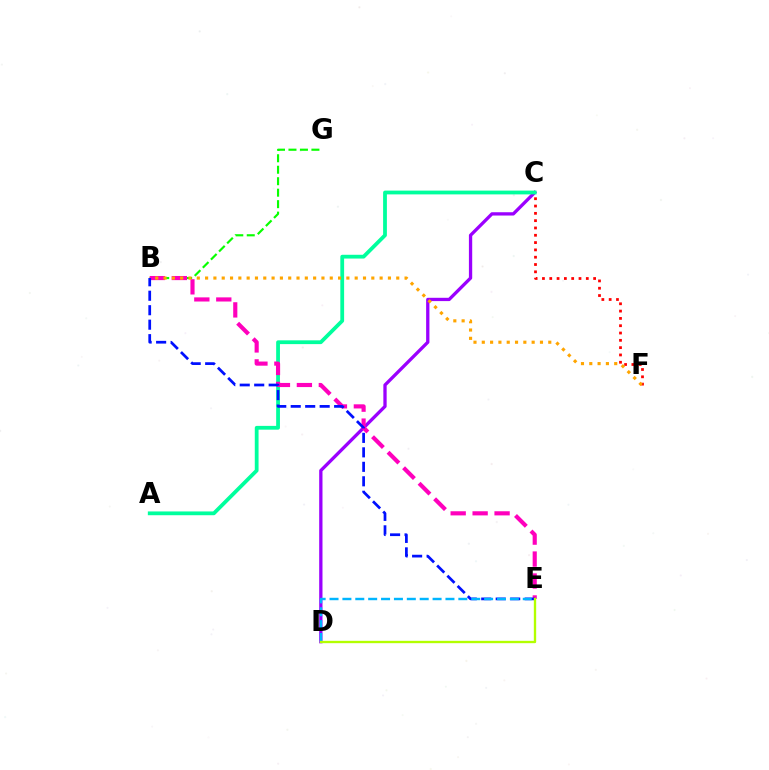{('C', 'D'): [{'color': '#9b00ff', 'line_style': 'solid', 'thickness': 2.38}], ('C', 'F'): [{'color': '#ff0000', 'line_style': 'dotted', 'thickness': 1.99}], ('B', 'G'): [{'color': '#08ff00', 'line_style': 'dashed', 'thickness': 1.56}], ('A', 'C'): [{'color': '#00ff9d', 'line_style': 'solid', 'thickness': 2.72}], ('B', 'E'): [{'color': '#ff00bd', 'line_style': 'dashed', 'thickness': 2.98}, {'color': '#0010ff', 'line_style': 'dashed', 'thickness': 1.97}], ('B', 'F'): [{'color': '#ffa500', 'line_style': 'dotted', 'thickness': 2.26}], ('D', 'E'): [{'color': '#00b5ff', 'line_style': 'dashed', 'thickness': 1.75}, {'color': '#b3ff00', 'line_style': 'solid', 'thickness': 1.69}]}